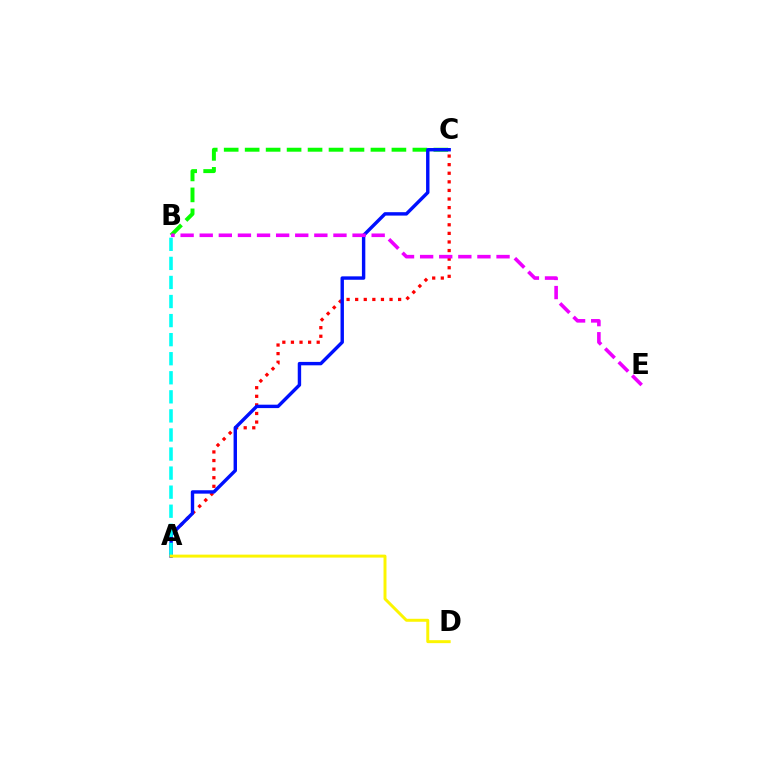{('B', 'C'): [{'color': '#08ff00', 'line_style': 'dashed', 'thickness': 2.85}], ('A', 'C'): [{'color': '#ff0000', 'line_style': 'dotted', 'thickness': 2.33}, {'color': '#0010ff', 'line_style': 'solid', 'thickness': 2.45}], ('A', 'B'): [{'color': '#00fff6', 'line_style': 'dashed', 'thickness': 2.59}], ('A', 'D'): [{'color': '#fcf500', 'line_style': 'solid', 'thickness': 2.13}], ('B', 'E'): [{'color': '#ee00ff', 'line_style': 'dashed', 'thickness': 2.6}]}